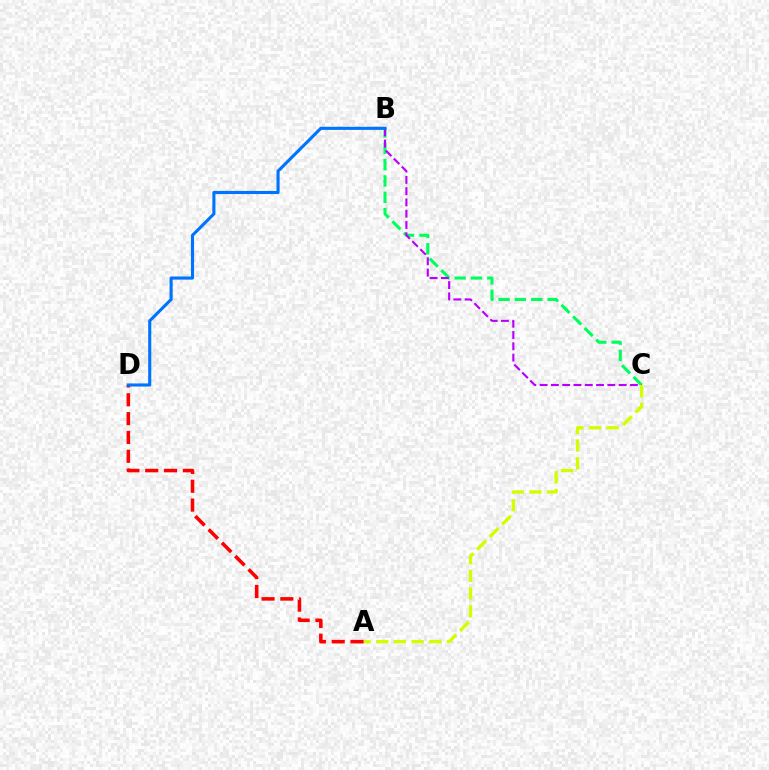{('B', 'C'): [{'color': '#00ff5c', 'line_style': 'dashed', 'thickness': 2.22}, {'color': '#b900ff', 'line_style': 'dashed', 'thickness': 1.53}], ('A', 'C'): [{'color': '#d1ff00', 'line_style': 'dashed', 'thickness': 2.4}], ('A', 'D'): [{'color': '#ff0000', 'line_style': 'dashed', 'thickness': 2.56}], ('B', 'D'): [{'color': '#0074ff', 'line_style': 'solid', 'thickness': 2.24}]}